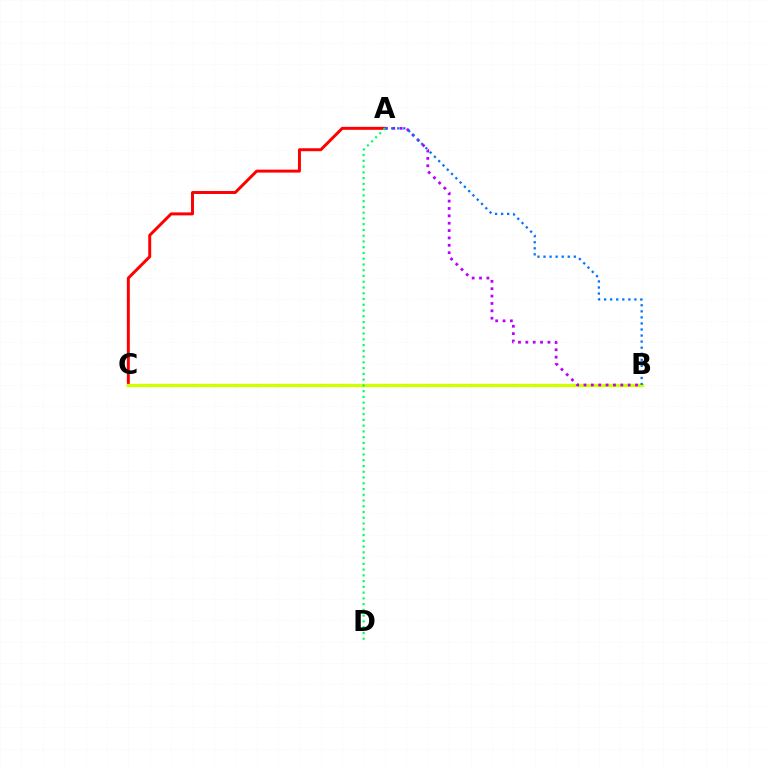{('A', 'C'): [{'color': '#ff0000', 'line_style': 'solid', 'thickness': 2.13}], ('B', 'C'): [{'color': '#d1ff00', 'line_style': 'solid', 'thickness': 2.39}], ('A', 'B'): [{'color': '#b900ff', 'line_style': 'dotted', 'thickness': 2.0}, {'color': '#0074ff', 'line_style': 'dotted', 'thickness': 1.65}], ('A', 'D'): [{'color': '#00ff5c', 'line_style': 'dotted', 'thickness': 1.56}]}